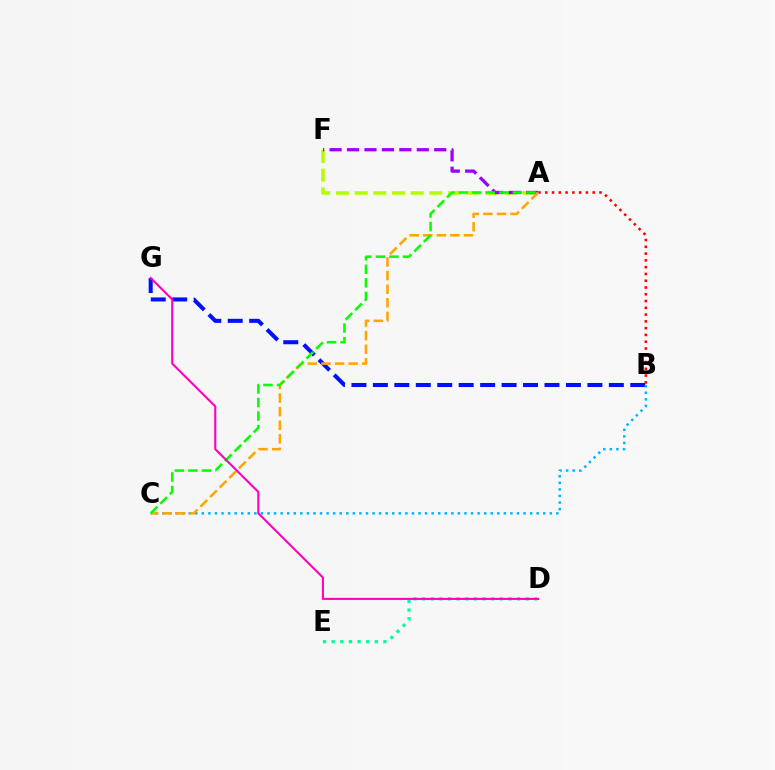{('A', 'B'): [{'color': '#ff0000', 'line_style': 'dotted', 'thickness': 1.84}], ('B', 'G'): [{'color': '#0010ff', 'line_style': 'dashed', 'thickness': 2.91}], ('A', 'F'): [{'color': '#b3ff00', 'line_style': 'dashed', 'thickness': 2.53}, {'color': '#9b00ff', 'line_style': 'dashed', 'thickness': 2.37}], ('B', 'C'): [{'color': '#00b5ff', 'line_style': 'dotted', 'thickness': 1.78}], ('A', 'C'): [{'color': '#ffa500', 'line_style': 'dashed', 'thickness': 1.85}, {'color': '#08ff00', 'line_style': 'dashed', 'thickness': 1.84}], ('D', 'E'): [{'color': '#00ff9d', 'line_style': 'dotted', 'thickness': 2.34}], ('D', 'G'): [{'color': '#ff00bd', 'line_style': 'solid', 'thickness': 1.5}]}